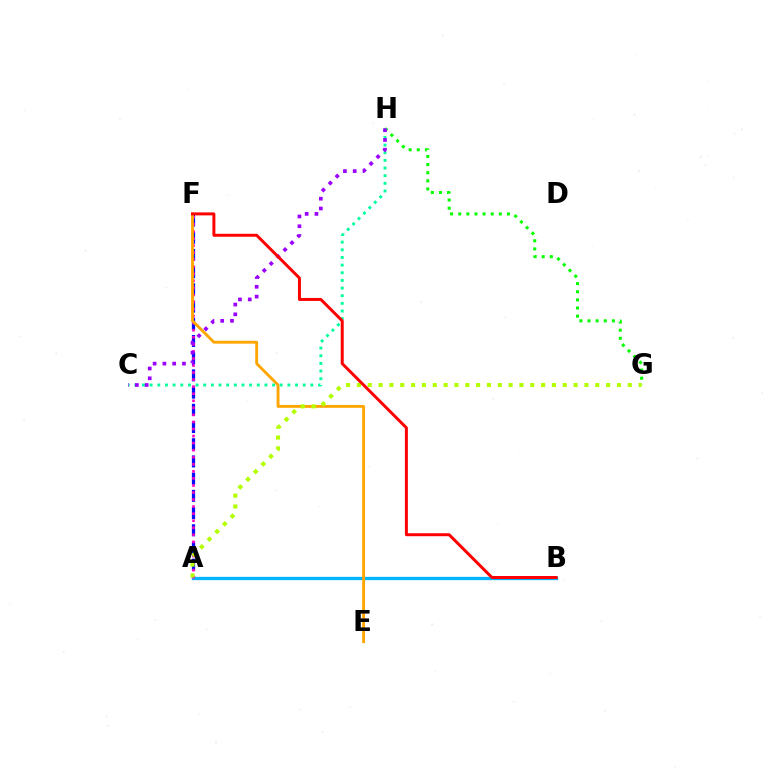{('A', 'F'): [{'color': '#0010ff', 'line_style': 'dashed', 'thickness': 2.34}, {'color': '#ff00bd', 'line_style': 'dotted', 'thickness': 1.92}], ('A', 'B'): [{'color': '#00b5ff', 'line_style': 'solid', 'thickness': 2.38}], ('G', 'H'): [{'color': '#08ff00', 'line_style': 'dotted', 'thickness': 2.21}], ('E', 'F'): [{'color': '#ffa500', 'line_style': 'solid', 'thickness': 2.05}], ('C', 'H'): [{'color': '#00ff9d', 'line_style': 'dotted', 'thickness': 2.08}, {'color': '#9b00ff', 'line_style': 'dotted', 'thickness': 2.66}], ('A', 'G'): [{'color': '#b3ff00', 'line_style': 'dotted', 'thickness': 2.94}], ('B', 'F'): [{'color': '#ff0000', 'line_style': 'solid', 'thickness': 2.14}]}